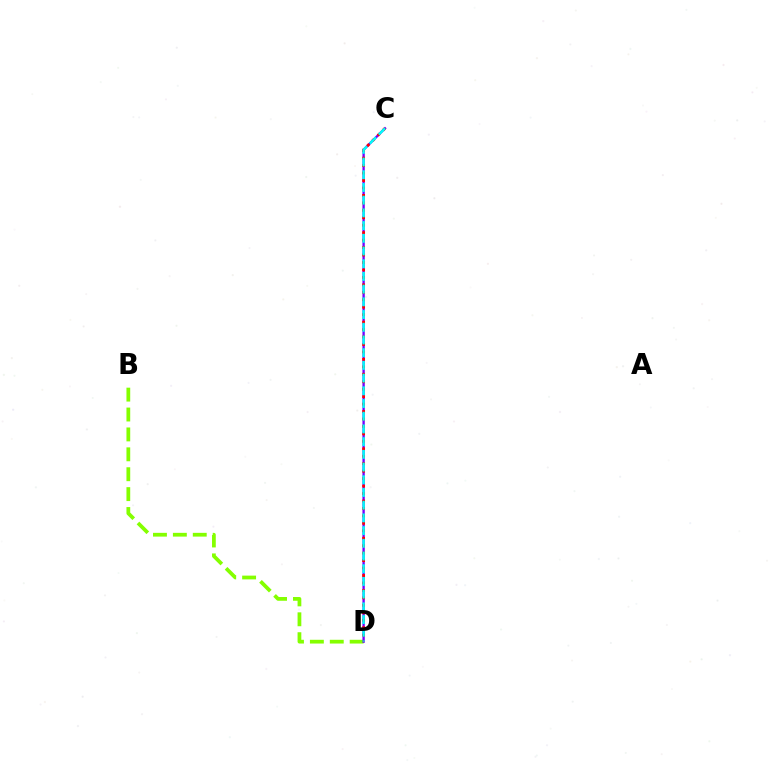{('B', 'D'): [{'color': '#84ff00', 'line_style': 'dashed', 'thickness': 2.7}], ('C', 'D'): [{'color': '#7200ff', 'line_style': 'solid', 'thickness': 1.68}, {'color': '#ff0000', 'line_style': 'dotted', 'thickness': 2.02}, {'color': '#00fff6', 'line_style': 'dashed', 'thickness': 1.73}]}